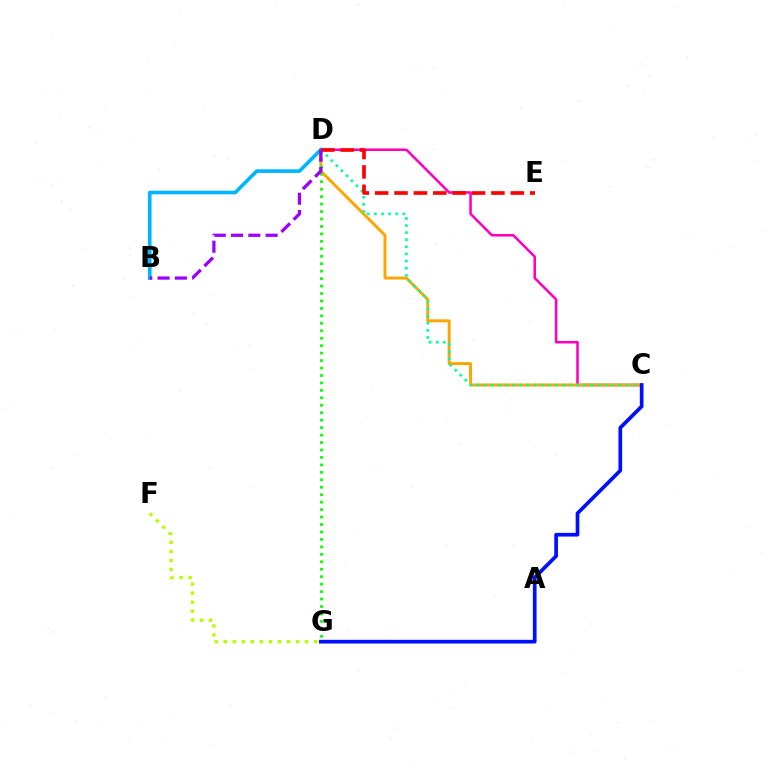{('C', 'D'): [{'color': '#ff00bd', 'line_style': 'solid', 'thickness': 1.83}, {'color': '#ffa500', 'line_style': 'solid', 'thickness': 2.13}, {'color': '#00ff9d', 'line_style': 'dotted', 'thickness': 1.93}], ('F', 'G'): [{'color': '#b3ff00', 'line_style': 'dotted', 'thickness': 2.45}], ('D', 'G'): [{'color': '#08ff00', 'line_style': 'dotted', 'thickness': 2.02}], ('C', 'G'): [{'color': '#0010ff', 'line_style': 'solid', 'thickness': 2.66}], ('B', 'D'): [{'color': '#00b5ff', 'line_style': 'solid', 'thickness': 2.63}, {'color': '#9b00ff', 'line_style': 'dashed', 'thickness': 2.35}], ('D', 'E'): [{'color': '#ff0000', 'line_style': 'dashed', 'thickness': 2.63}]}